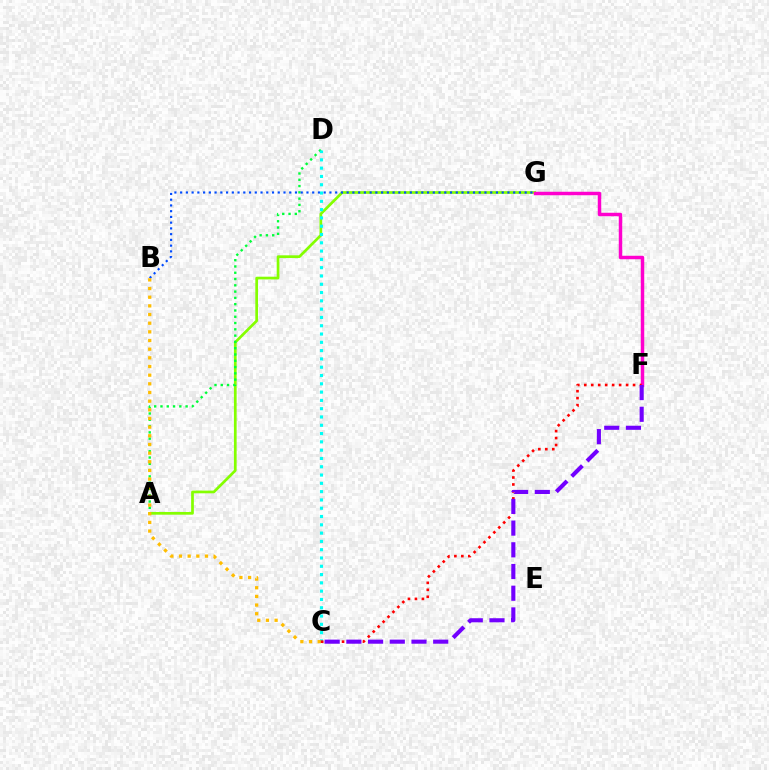{('A', 'G'): [{'color': '#84ff00', 'line_style': 'solid', 'thickness': 1.95}], ('A', 'D'): [{'color': '#00ff39', 'line_style': 'dotted', 'thickness': 1.71}], ('B', 'G'): [{'color': '#004bff', 'line_style': 'dotted', 'thickness': 1.56}], ('C', 'D'): [{'color': '#00fff6', 'line_style': 'dotted', 'thickness': 2.25}], ('F', 'G'): [{'color': '#ff00cf', 'line_style': 'solid', 'thickness': 2.5}], ('B', 'C'): [{'color': '#ffbd00', 'line_style': 'dotted', 'thickness': 2.35}], ('C', 'F'): [{'color': '#ff0000', 'line_style': 'dotted', 'thickness': 1.89}, {'color': '#7200ff', 'line_style': 'dashed', 'thickness': 2.95}]}